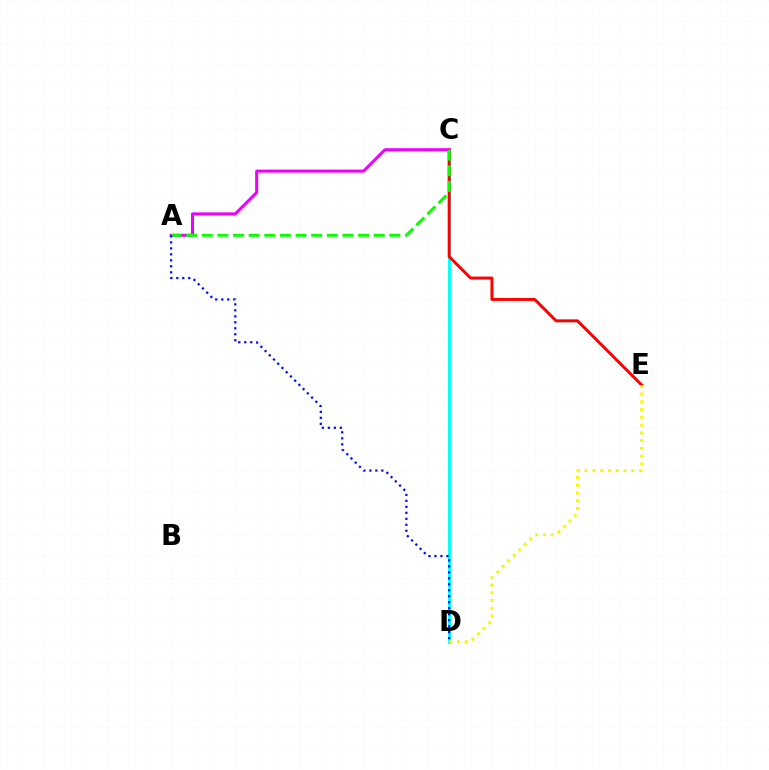{('C', 'D'): [{'color': '#00fff6', 'line_style': 'solid', 'thickness': 2.1}], ('C', 'E'): [{'color': '#ff0000', 'line_style': 'solid', 'thickness': 2.14}], ('A', 'C'): [{'color': '#ee00ff', 'line_style': 'solid', 'thickness': 2.18}, {'color': '#08ff00', 'line_style': 'dashed', 'thickness': 2.12}], ('D', 'E'): [{'color': '#fcf500', 'line_style': 'dotted', 'thickness': 2.11}], ('A', 'D'): [{'color': '#0010ff', 'line_style': 'dotted', 'thickness': 1.62}]}